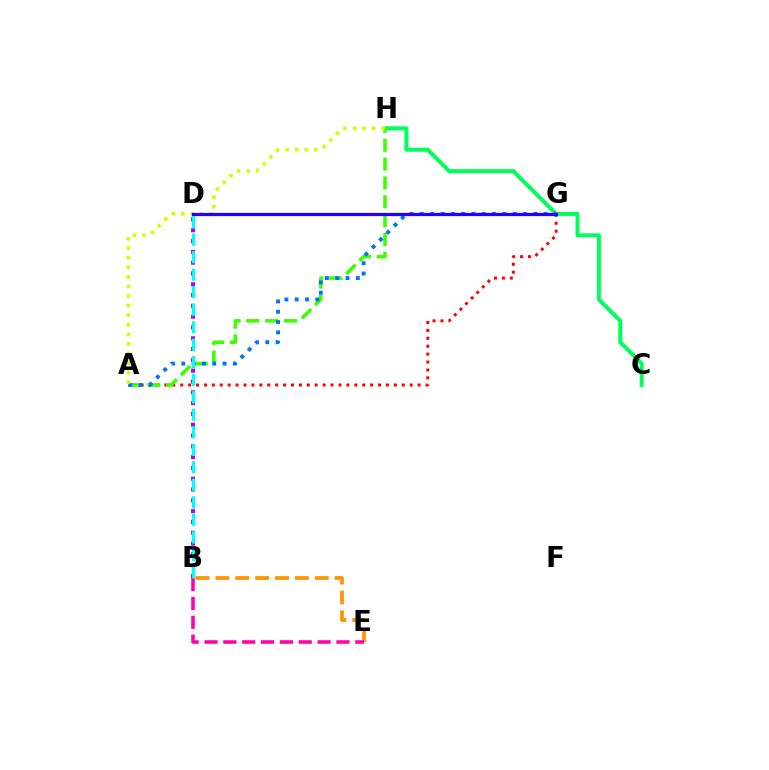{('A', 'G'): [{'color': '#ff0000', 'line_style': 'dotted', 'thickness': 2.15}, {'color': '#0074ff', 'line_style': 'dotted', 'thickness': 2.8}], ('B', 'E'): [{'color': '#ff9400', 'line_style': 'dashed', 'thickness': 2.7}, {'color': '#ff00ac', 'line_style': 'dashed', 'thickness': 2.56}], ('C', 'H'): [{'color': '#00ff5c', 'line_style': 'solid', 'thickness': 2.88}], ('A', 'H'): [{'color': '#3dff00', 'line_style': 'dashed', 'thickness': 2.56}, {'color': '#d1ff00', 'line_style': 'dotted', 'thickness': 2.59}], ('B', 'D'): [{'color': '#b900ff', 'line_style': 'dotted', 'thickness': 2.94}, {'color': '#00fff6', 'line_style': 'dashed', 'thickness': 2.38}], ('D', 'G'): [{'color': '#2500ff', 'line_style': 'solid', 'thickness': 2.34}]}